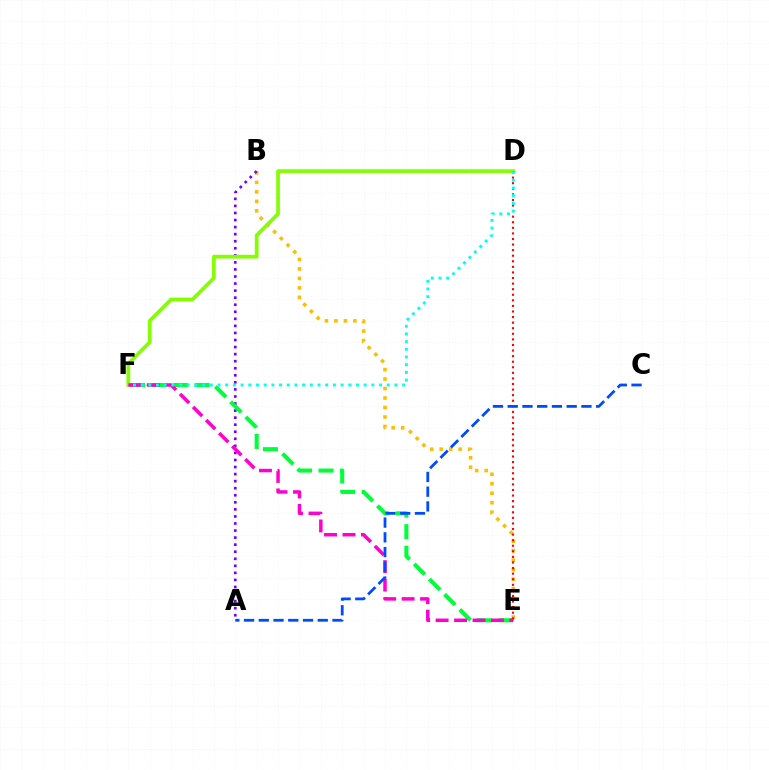{('B', 'E'): [{'color': '#ffbd00', 'line_style': 'dotted', 'thickness': 2.58}], ('A', 'B'): [{'color': '#7200ff', 'line_style': 'dotted', 'thickness': 1.92}], ('E', 'F'): [{'color': '#00ff39', 'line_style': 'dashed', 'thickness': 2.92}, {'color': '#ff00cf', 'line_style': 'dashed', 'thickness': 2.51}], ('D', 'F'): [{'color': '#84ff00', 'line_style': 'solid', 'thickness': 2.68}, {'color': '#00fff6', 'line_style': 'dotted', 'thickness': 2.09}], ('D', 'E'): [{'color': '#ff0000', 'line_style': 'dotted', 'thickness': 1.52}], ('A', 'C'): [{'color': '#004bff', 'line_style': 'dashed', 'thickness': 2.0}]}